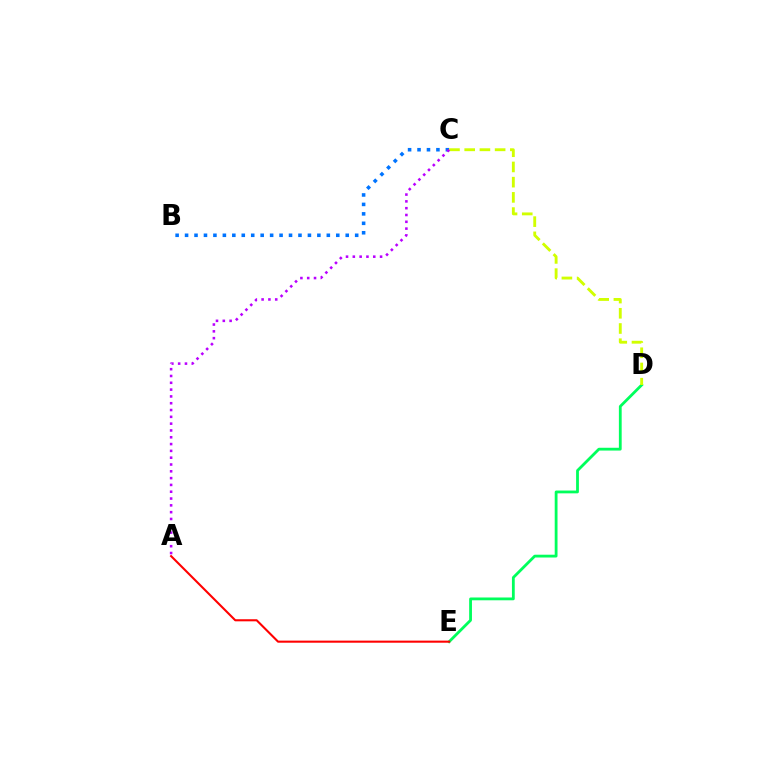{('B', 'C'): [{'color': '#0074ff', 'line_style': 'dotted', 'thickness': 2.57}], ('D', 'E'): [{'color': '#00ff5c', 'line_style': 'solid', 'thickness': 2.02}], ('A', 'E'): [{'color': '#ff0000', 'line_style': 'solid', 'thickness': 1.5}], ('C', 'D'): [{'color': '#d1ff00', 'line_style': 'dashed', 'thickness': 2.07}], ('A', 'C'): [{'color': '#b900ff', 'line_style': 'dotted', 'thickness': 1.85}]}